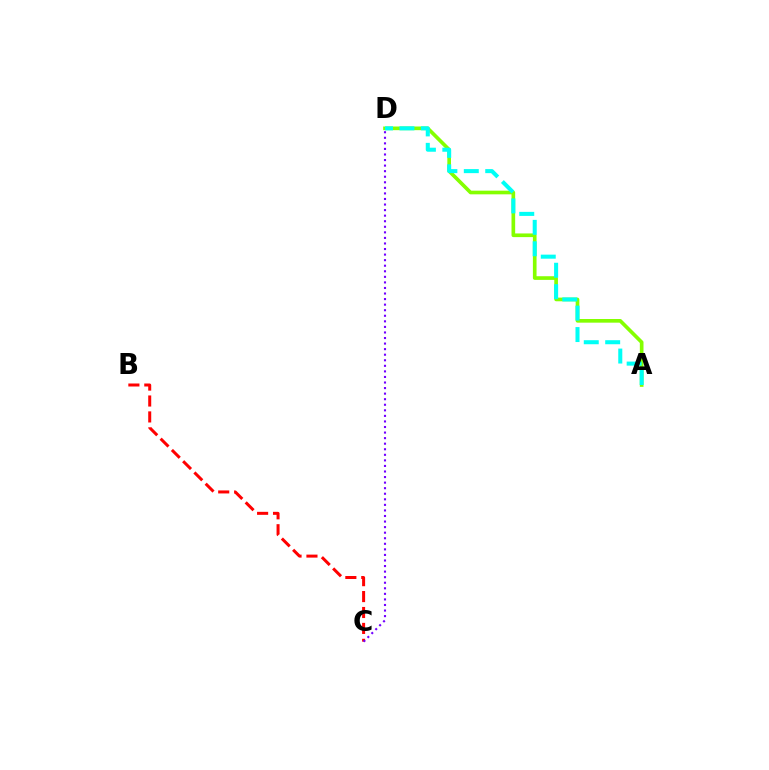{('B', 'C'): [{'color': '#ff0000', 'line_style': 'dashed', 'thickness': 2.16}], ('A', 'D'): [{'color': '#84ff00', 'line_style': 'solid', 'thickness': 2.64}, {'color': '#00fff6', 'line_style': 'dashed', 'thickness': 2.91}], ('C', 'D'): [{'color': '#7200ff', 'line_style': 'dotted', 'thickness': 1.51}]}